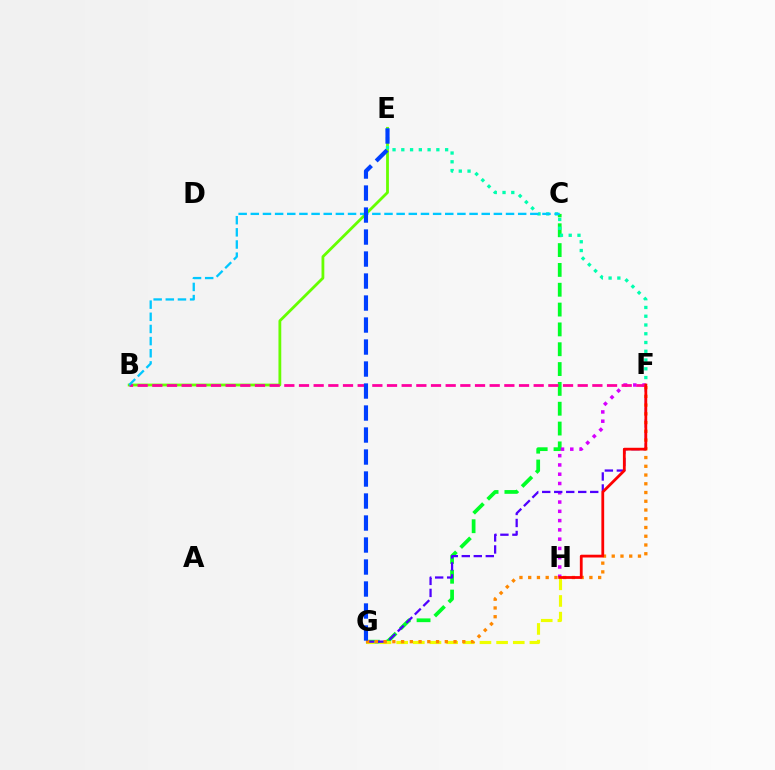{('C', 'G'): [{'color': '#00ff27', 'line_style': 'dashed', 'thickness': 2.69}], ('G', 'H'): [{'color': '#eeff00', 'line_style': 'dashed', 'thickness': 2.26}], ('F', 'H'): [{'color': '#d600ff', 'line_style': 'dotted', 'thickness': 2.52}, {'color': '#ff0000', 'line_style': 'solid', 'thickness': 2.01}], ('B', 'E'): [{'color': '#66ff00', 'line_style': 'solid', 'thickness': 2.01}], ('F', 'G'): [{'color': '#4f00ff', 'line_style': 'dashed', 'thickness': 1.63}, {'color': '#ff8800', 'line_style': 'dotted', 'thickness': 2.38}], ('B', 'F'): [{'color': '#ff00a0', 'line_style': 'dashed', 'thickness': 1.99}], ('E', 'F'): [{'color': '#00ffaf', 'line_style': 'dotted', 'thickness': 2.38}], ('B', 'C'): [{'color': '#00c7ff', 'line_style': 'dashed', 'thickness': 1.65}], ('E', 'G'): [{'color': '#003fff', 'line_style': 'dashed', 'thickness': 2.99}]}